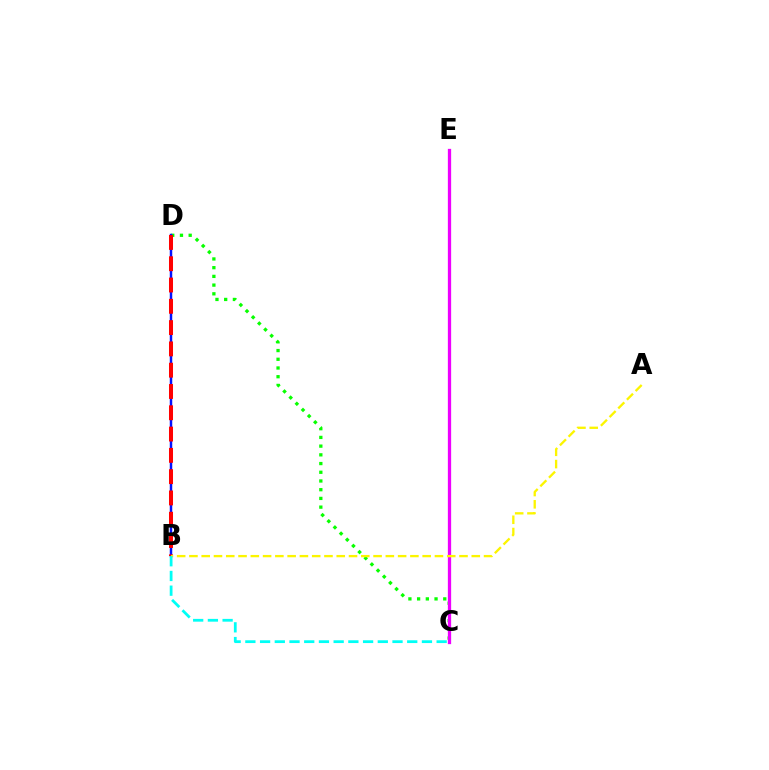{('C', 'D'): [{'color': '#08ff00', 'line_style': 'dotted', 'thickness': 2.37}], ('C', 'E'): [{'color': '#ee00ff', 'line_style': 'solid', 'thickness': 2.36}], ('B', 'D'): [{'color': '#0010ff', 'line_style': 'solid', 'thickness': 1.78}, {'color': '#ff0000', 'line_style': 'dashed', 'thickness': 2.89}], ('A', 'B'): [{'color': '#fcf500', 'line_style': 'dashed', 'thickness': 1.67}], ('B', 'C'): [{'color': '#00fff6', 'line_style': 'dashed', 'thickness': 2.0}]}